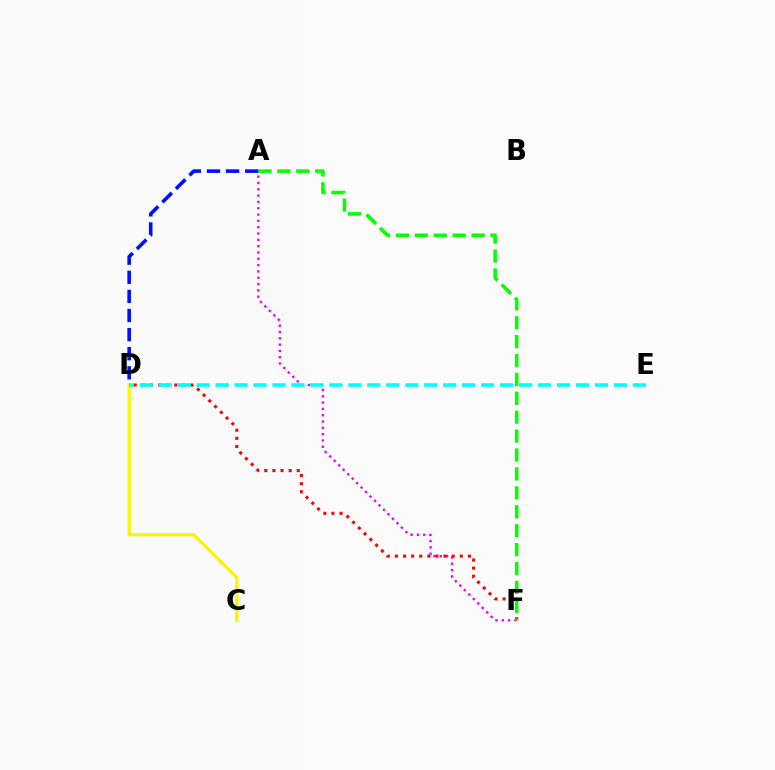{('A', 'F'): [{'color': '#ee00ff', 'line_style': 'dotted', 'thickness': 1.72}, {'color': '#08ff00', 'line_style': 'dashed', 'thickness': 2.57}], ('D', 'F'): [{'color': '#ff0000', 'line_style': 'dotted', 'thickness': 2.2}], ('C', 'D'): [{'color': '#fcf500', 'line_style': 'solid', 'thickness': 2.37}], ('A', 'D'): [{'color': '#0010ff', 'line_style': 'dashed', 'thickness': 2.59}], ('D', 'E'): [{'color': '#00fff6', 'line_style': 'dashed', 'thickness': 2.58}]}